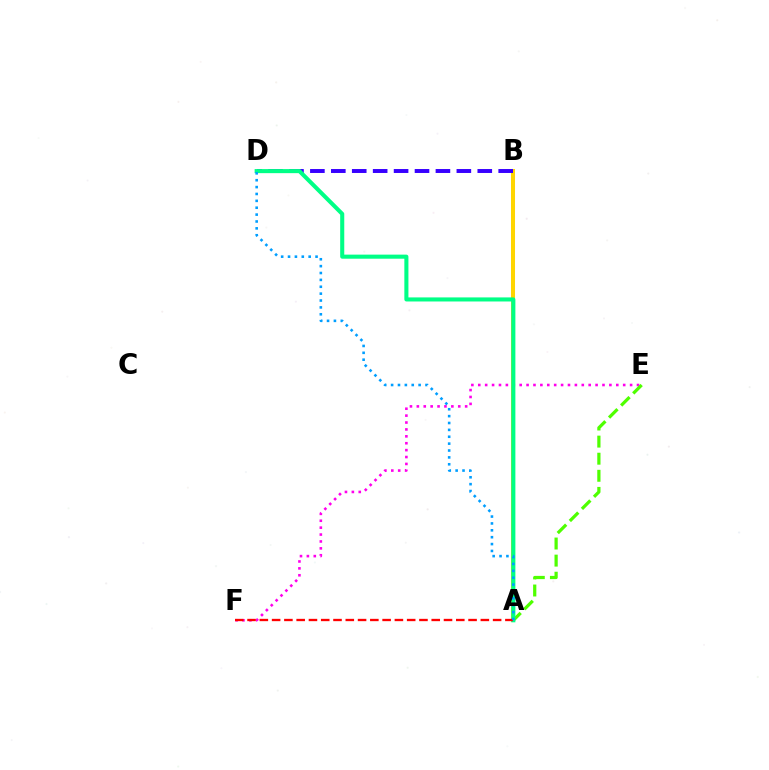{('E', 'F'): [{'color': '#ff00ed', 'line_style': 'dotted', 'thickness': 1.87}], ('A', 'B'): [{'color': '#ffd500', 'line_style': 'solid', 'thickness': 2.91}], ('A', 'E'): [{'color': '#4fff00', 'line_style': 'dashed', 'thickness': 2.32}], ('B', 'D'): [{'color': '#3700ff', 'line_style': 'dashed', 'thickness': 2.84}], ('A', 'D'): [{'color': '#00ff86', 'line_style': 'solid', 'thickness': 2.93}, {'color': '#009eff', 'line_style': 'dotted', 'thickness': 1.87}], ('A', 'F'): [{'color': '#ff0000', 'line_style': 'dashed', 'thickness': 1.67}]}